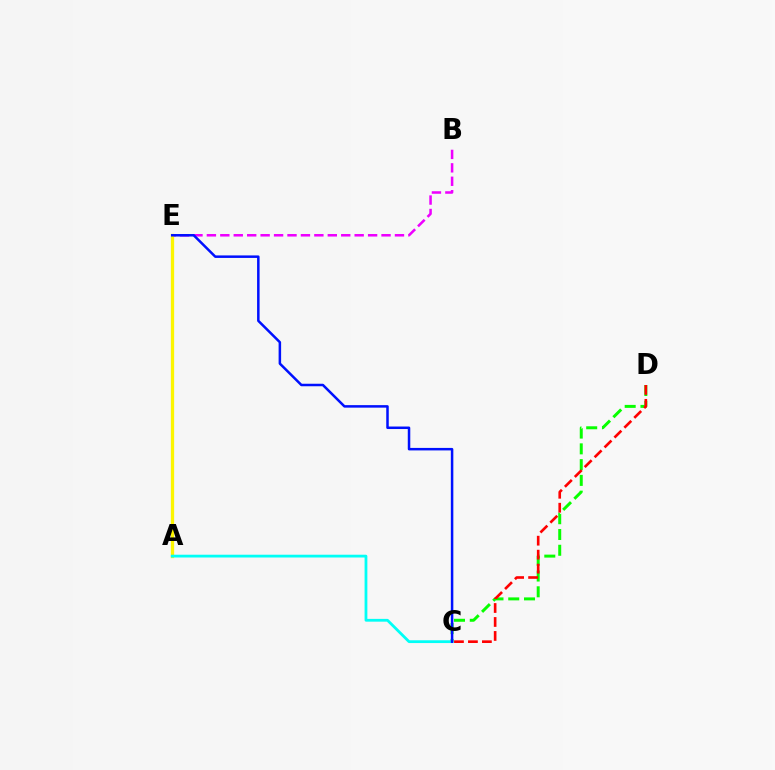{('B', 'E'): [{'color': '#ee00ff', 'line_style': 'dashed', 'thickness': 1.82}], ('C', 'D'): [{'color': '#08ff00', 'line_style': 'dashed', 'thickness': 2.14}, {'color': '#ff0000', 'line_style': 'dashed', 'thickness': 1.9}], ('A', 'E'): [{'color': '#fcf500', 'line_style': 'solid', 'thickness': 2.36}], ('A', 'C'): [{'color': '#00fff6', 'line_style': 'solid', 'thickness': 2.0}], ('C', 'E'): [{'color': '#0010ff', 'line_style': 'solid', 'thickness': 1.81}]}